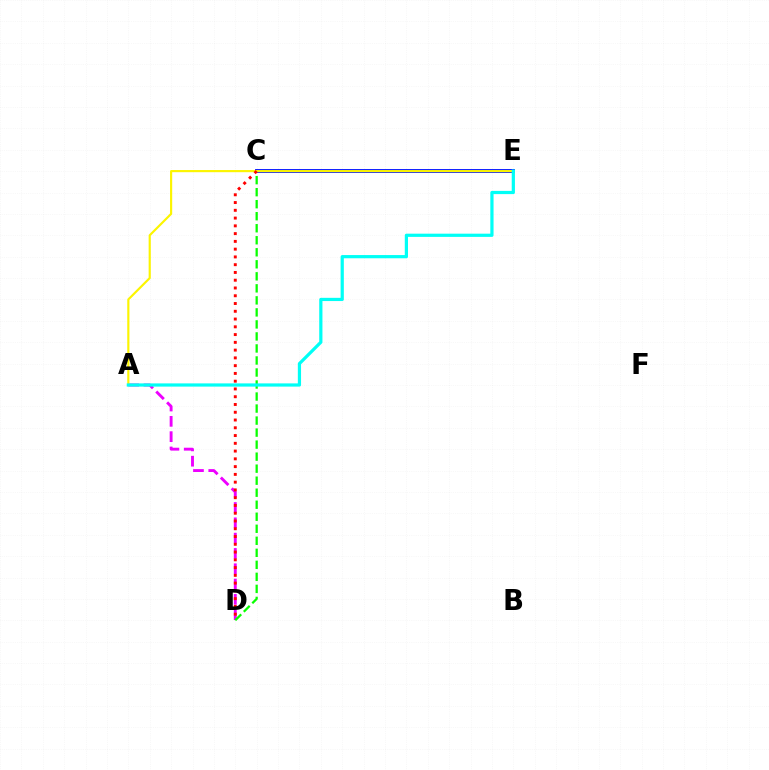{('A', 'D'): [{'color': '#ee00ff', 'line_style': 'dashed', 'thickness': 2.08}], ('C', 'D'): [{'color': '#08ff00', 'line_style': 'dashed', 'thickness': 1.63}, {'color': '#ff0000', 'line_style': 'dotted', 'thickness': 2.11}], ('C', 'E'): [{'color': '#0010ff', 'line_style': 'solid', 'thickness': 2.76}], ('A', 'E'): [{'color': '#fcf500', 'line_style': 'solid', 'thickness': 1.56}, {'color': '#00fff6', 'line_style': 'solid', 'thickness': 2.32}]}